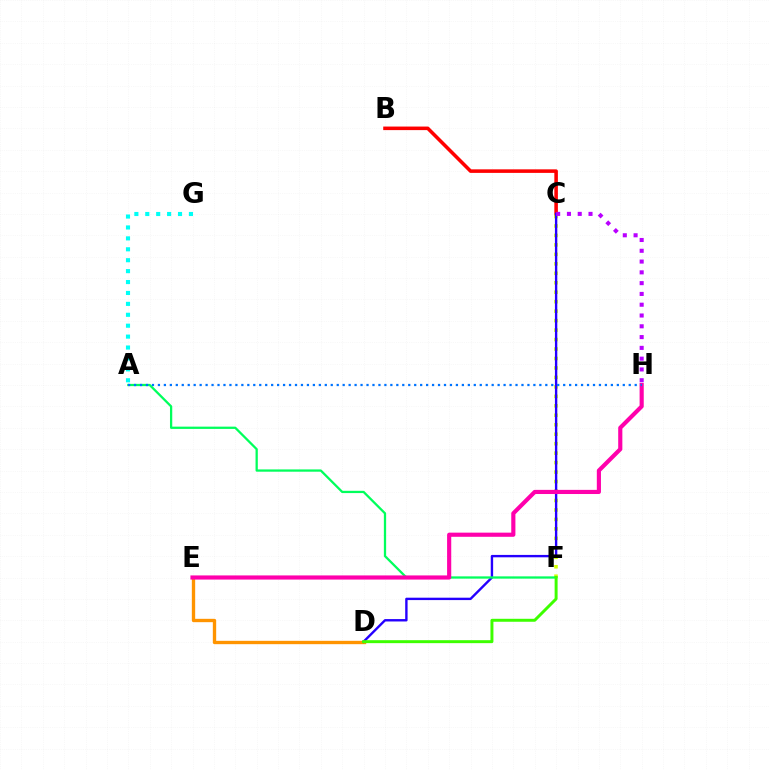{('D', 'E'): [{'color': '#ff9400', 'line_style': 'solid', 'thickness': 2.41}], ('B', 'C'): [{'color': '#ff0000', 'line_style': 'solid', 'thickness': 2.56}], ('C', 'F'): [{'color': '#d1ff00', 'line_style': 'dotted', 'thickness': 2.57}], ('C', 'D'): [{'color': '#2500ff', 'line_style': 'solid', 'thickness': 1.72}], ('A', 'G'): [{'color': '#00fff6', 'line_style': 'dotted', 'thickness': 2.97}], ('A', 'F'): [{'color': '#00ff5c', 'line_style': 'solid', 'thickness': 1.64}], ('C', 'H'): [{'color': '#b900ff', 'line_style': 'dotted', 'thickness': 2.93}], ('D', 'F'): [{'color': '#3dff00', 'line_style': 'solid', 'thickness': 2.13}], ('E', 'H'): [{'color': '#ff00ac', 'line_style': 'solid', 'thickness': 2.99}], ('A', 'H'): [{'color': '#0074ff', 'line_style': 'dotted', 'thickness': 1.62}]}